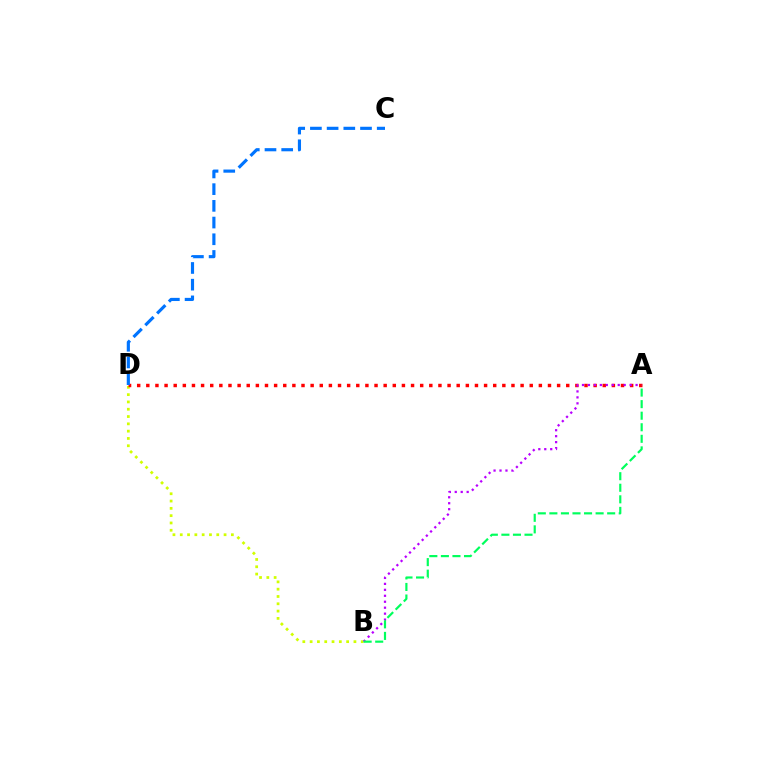{('B', 'D'): [{'color': '#d1ff00', 'line_style': 'dotted', 'thickness': 1.98}], ('A', 'D'): [{'color': '#ff0000', 'line_style': 'dotted', 'thickness': 2.48}], ('A', 'B'): [{'color': '#b900ff', 'line_style': 'dotted', 'thickness': 1.62}, {'color': '#00ff5c', 'line_style': 'dashed', 'thickness': 1.57}], ('C', 'D'): [{'color': '#0074ff', 'line_style': 'dashed', 'thickness': 2.27}]}